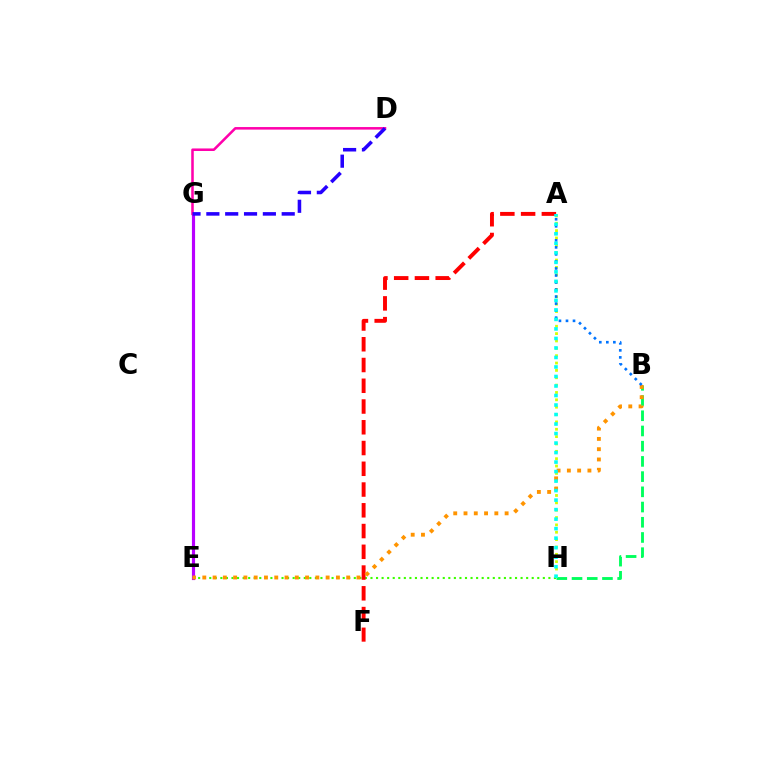{('E', 'H'): [{'color': '#3dff00', 'line_style': 'dotted', 'thickness': 1.51}], ('B', 'H'): [{'color': '#00ff5c', 'line_style': 'dashed', 'thickness': 2.07}], ('A', 'H'): [{'color': '#d1ff00', 'line_style': 'dotted', 'thickness': 2.0}, {'color': '#00fff6', 'line_style': 'dotted', 'thickness': 2.58}], ('E', 'G'): [{'color': '#b900ff', 'line_style': 'solid', 'thickness': 2.28}], ('D', 'G'): [{'color': '#ff00ac', 'line_style': 'solid', 'thickness': 1.83}, {'color': '#2500ff', 'line_style': 'dashed', 'thickness': 2.56}], ('A', 'F'): [{'color': '#ff0000', 'line_style': 'dashed', 'thickness': 2.82}], ('B', 'E'): [{'color': '#ff9400', 'line_style': 'dotted', 'thickness': 2.79}], ('A', 'B'): [{'color': '#0074ff', 'line_style': 'dotted', 'thickness': 1.91}]}